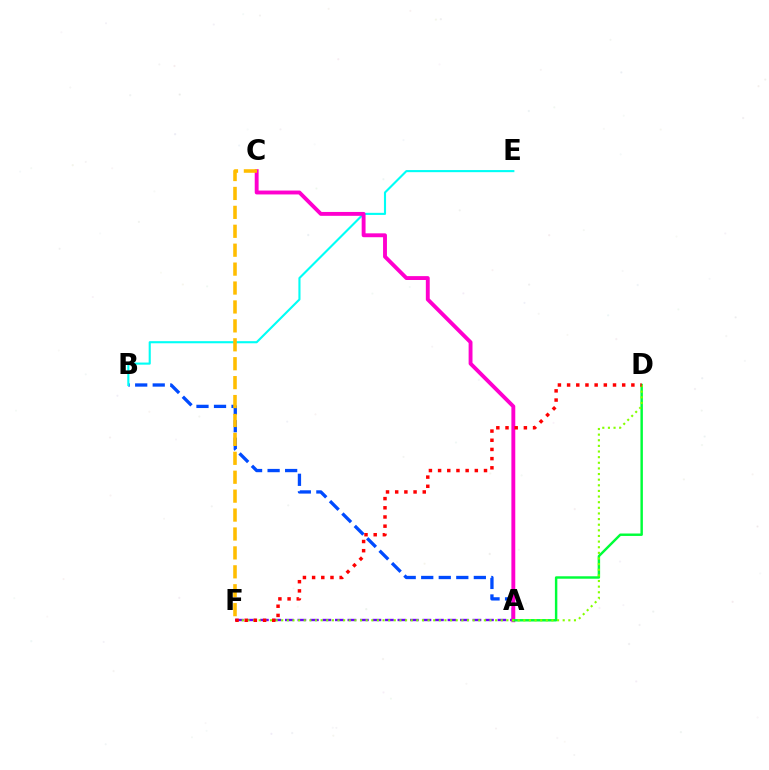{('A', 'B'): [{'color': '#004bff', 'line_style': 'dashed', 'thickness': 2.38}], ('B', 'E'): [{'color': '#00fff6', 'line_style': 'solid', 'thickness': 1.52}], ('A', 'F'): [{'color': '#7200ff', 'line_style': 'dashed', 'thickness': 1.7}], ('A', 'C'): [{'color': '#ff00cf', 'line_style': 'solid', 'thickness': 2.79}], ('A', 'D'): [{'color': '#00ff39', 'line_style': 'solid', 'thickness': 1.76}], ('C', 'F'): [{'color': '#ffbd00', 'line_style': 'dashed', 'thickness': 2.57}], ('D', 'F'): [{'color': '#84ff00', 'line_style': 'dotted', 'thickness': 1.53}, {'color': '#ff0000', 'line_style': 'dotted', 'thickness': 2.5}]}